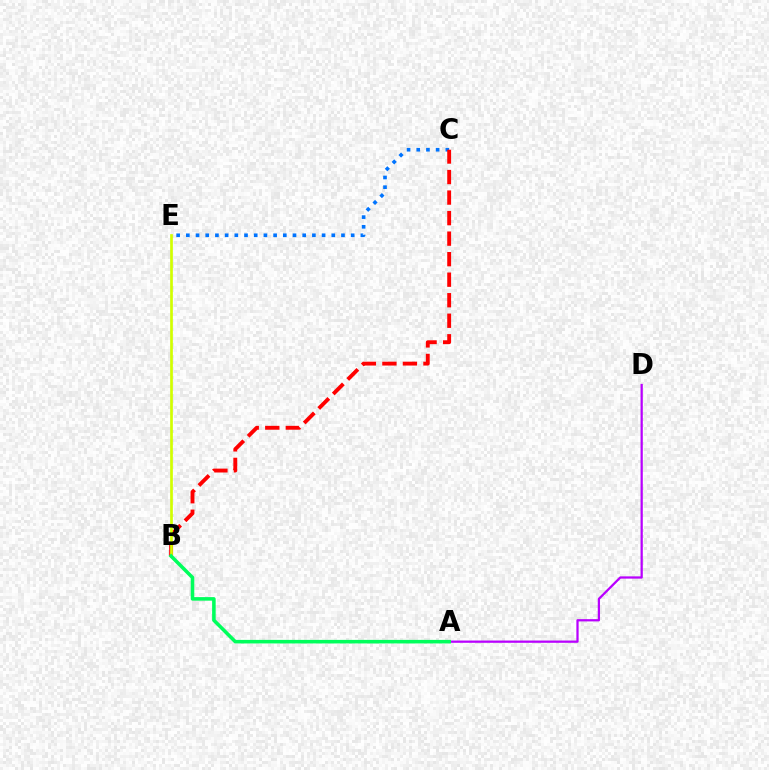{('C', 'E'): [{'color': '#0074ff', 'line_style': 'dotted', 'thickness': 2.63}], ('A', 'D'): [{'color': '#b900ff', 'line_style': 'solid', 'thickness': 1.63}], ('B', 'C'): [{'color': '#ff0000', 'line_style': 'dashed', 'thickness': 2.79}], ('B', 'E'): [{'color': '#d1ff00', 'line_style': 'solid', 'thickness': 1.94}], ('A', 'B'): [{'color': '#00ff5c', 'line_style': 'solid', 'thickness': 2.56}]}